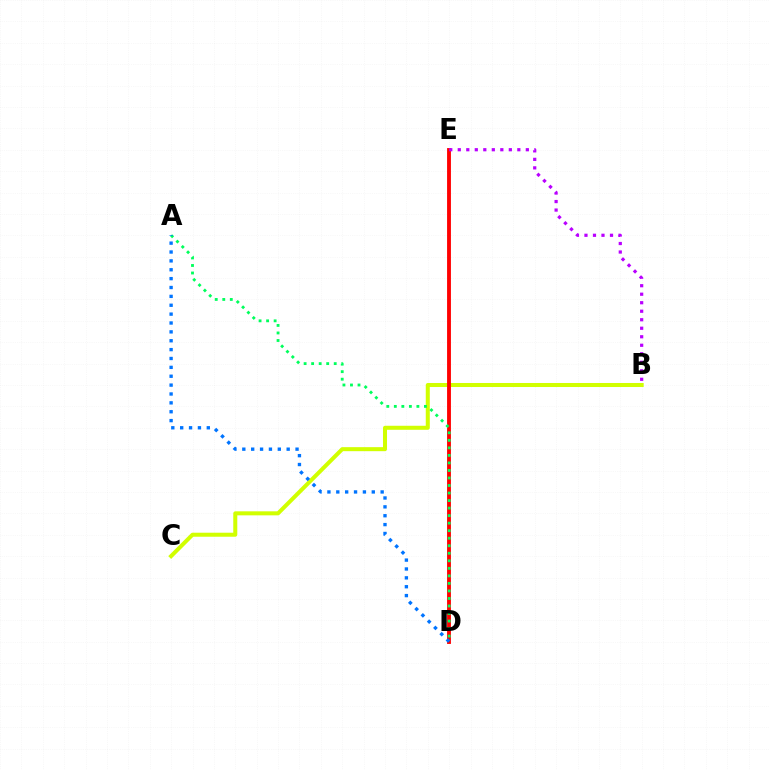{('B', 'C'): [{'color': '#d1ff00', 'line_style': 'solid', 'thickness': 2.9}], ('D', 'E'): [{'color': '#ff0000', 'line_style': 'solid', 'thickness': 2.78}], ('A', 'D'): [{'color': '#00ff5c', 'line_style': 'dotted', 'thickness': 2.05}, {'color': '#0074ff', 'line_style': 'dotted', 'thickness': 2.41}], ('B', 'E'): [{'color': '#b900ff', 'line_style': 'dotted', 'thickness': 2.31}]}